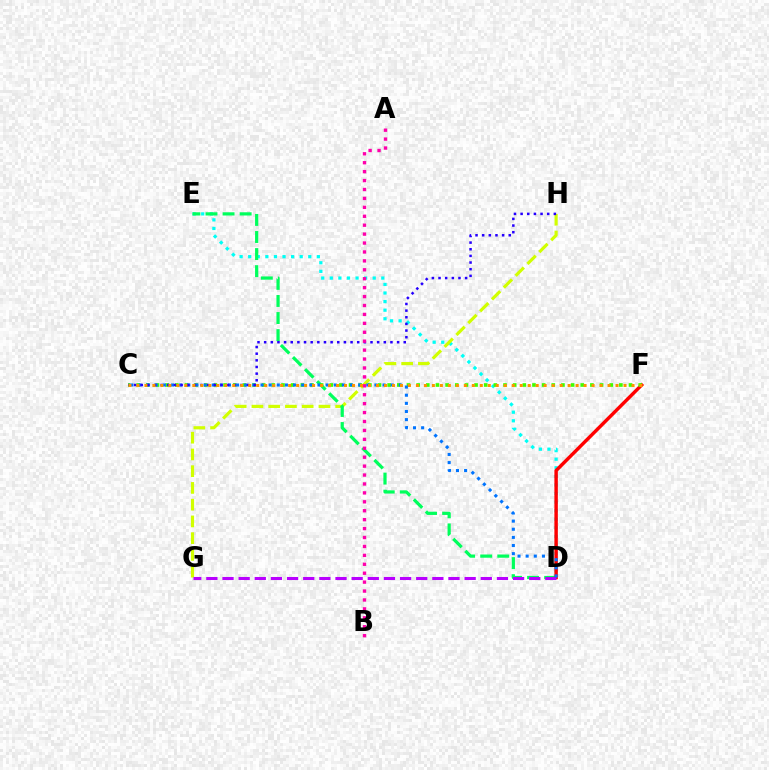{('D', 'E'): [{'color': '#00fff6', 'line_style': 'dotted', 'thickness': 2.33}, {'color': '#00ff5c', 'line_style': 'dashed', 'thickness': 2.32}], ('G', 'H'): [{'color': '#d1ff00', 'line_style': 'dashed', 'thickness': 2.27}], ('D', 'F'): [{'color': '#ff0000', 'line_style': 'solid', 'thickness': 2.48}], ('C', 'F'): [{'color': '#3dff00', 'line_style': 'dotted', 'thickness': 2.62}, {'color': '#ff9400', 'line_style': 'dotted', 'thickness': 2.17}], ('D', 'G'): [{'color': '#b900ff', 'line_style': 'dashed', 'thickness': 2.19}], ('C', 'D'): [{'color': '#0074ff', 'line_style': 'dotted', 'thickness': 2.21}], ('C', 'H'): [{'color': '#2500ff', 'line_style': 'dotted', 'thickness': 1.81}], ('A', 'B'): [{'color': '#ff00ac', 'line_style': 'dotted', 'thickness': 2.42}]}